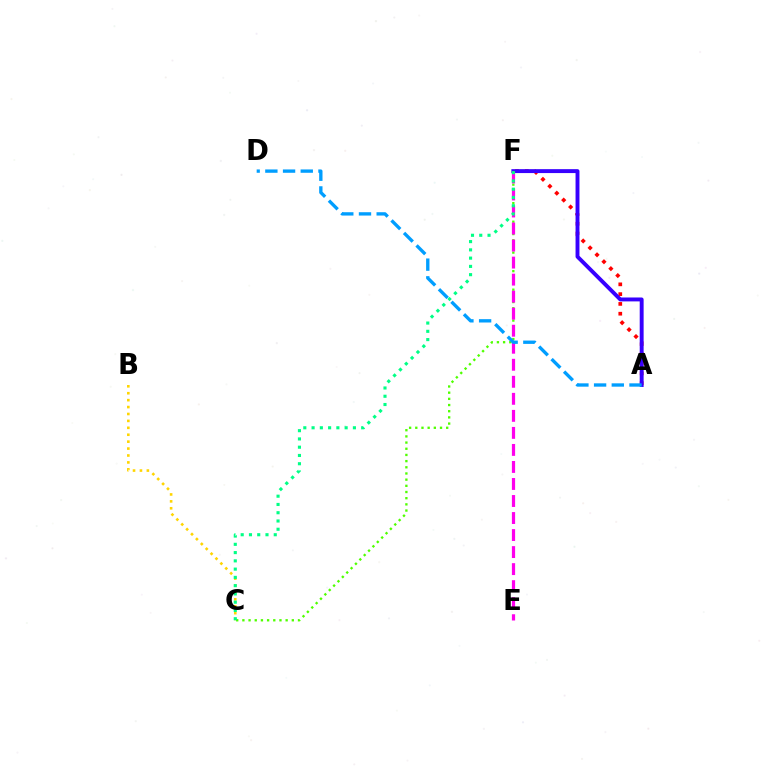{('B', 'C'): [{'color': '#ffd500', 'line_style': 'dotted', 'thickness': 1.88}], ('C', 'F'): [{'color': '#4fff00', 'line_style': 'dotted', 'thickness': 1.68}, {'color': '#00ff86', 'line_style': 'dotted', 'thickness': 2.25}], ('A', 'F'): [{'color': '#ff0000', 'line_style': 'dotted', 'thickness': 2.66}, {'color': '#3700ff', 'line_style': 'solid', 'thickness': 2.81}], ('E', 'F'): [{'color': '#ff00ed', 'line_style': 'dashed', 'thickness': 2.31}], ('A', 'D'): [{'color': '#009eff', 'line_style': 'dashed', 'thickness': 2.4}]}